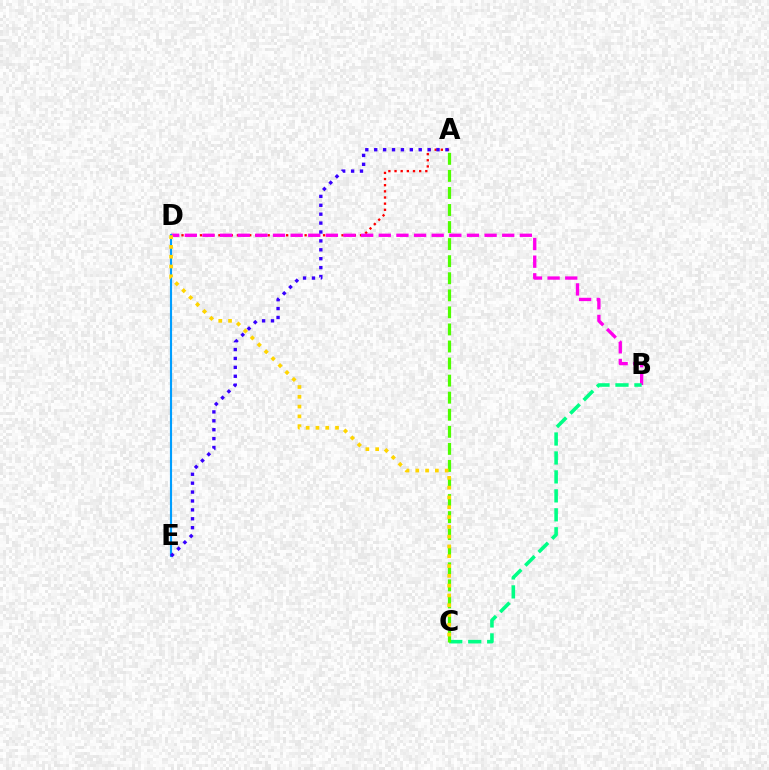{('A', 'D'): [{'color': '#ff0000', 'line_style': 'dotted', 'thickness': 1.67}], ('B', 'D'): [{'color': '#ff00ed', 'line_style': 'dashed', 'thickness': 2.4}], ('B', 'C'): [{'color': '#00ff86', 'line_style': 'dashed', 'thickness': 2.58}], ('A', 'C'): [{'color': '#4fff00', 'line_style': 'dashed', 'thickness': 2.32}], ('D', 'E'): [{'color': '#009eff', 'line_style': 'solid', 'thickness': 1.54}], ('A', 'E'): [{'color': '#3700ff', 'line_style': 'dotted', 'thickness': 2.42}], ('C', 'D'): [{'color': '#ffd500', 'line_style': 'dotted', 'thickness': 2.66}]}